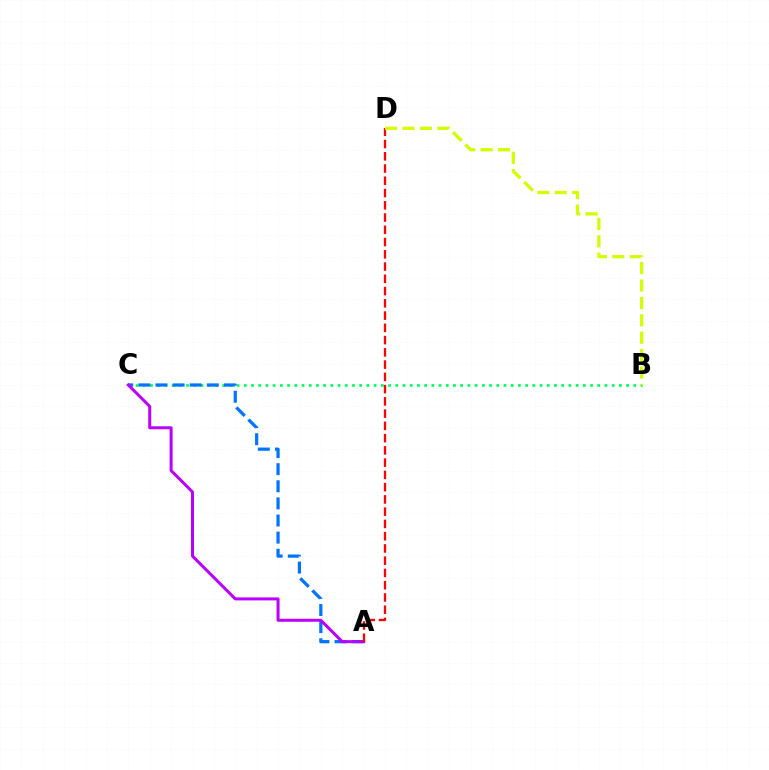{('B', 'C'): [{'color': '#00ff5c', 'line_style': 'dotted', 'thickness': 1.96}], ('A', 'C'): [{'color': '#0074ff', 'line_style': 'dashed', 'thickness': 2.32}, {'color': '#b900ff', 'line_style': 'solid', 'thickness': 2.17}], ('A', 'D'): [{'color': '#ff0000', 'line_style': 'dashed', 'thickness': 1.66}], ('B', 'D'): [{'color': '#d1ff00', 'line_style': 'dashed', 'thickness': 2.36}]}